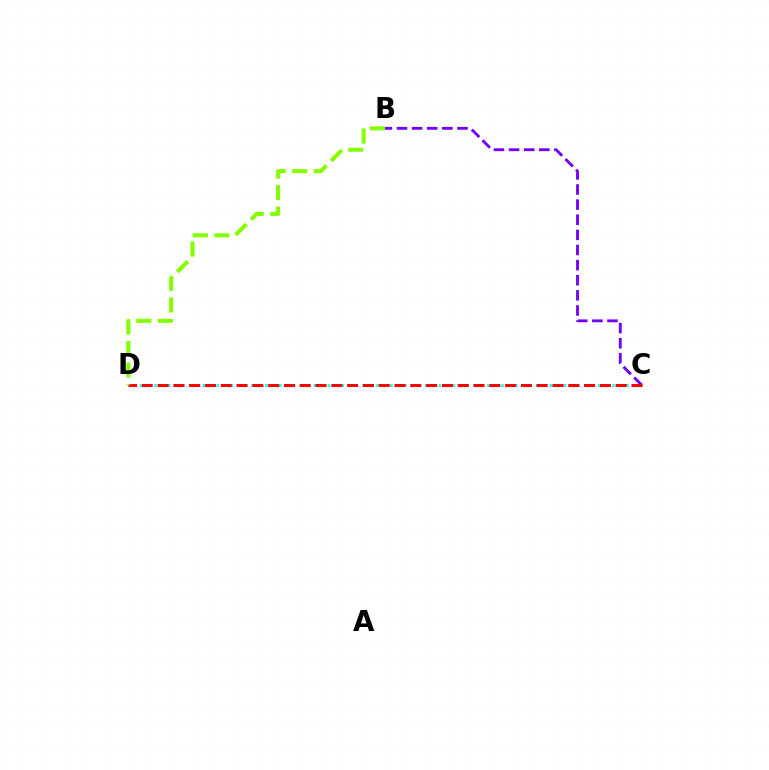{('C', 'D'): [{'color': '#00fff6', 'line_style': 'dotted', 'thickness': 1.89}, {'color': '#ff0000', 'line_style': 'dashed', 'thickness': 2.15}], ('B', 'C'): [{'color': '#7200ff', 'line_style': 'dashed', 'thickness': 2.05}], ('B', 'D'): [{'color': '#84ff00', 'line_style': 'dashed', 'thickness': 2.93}]}